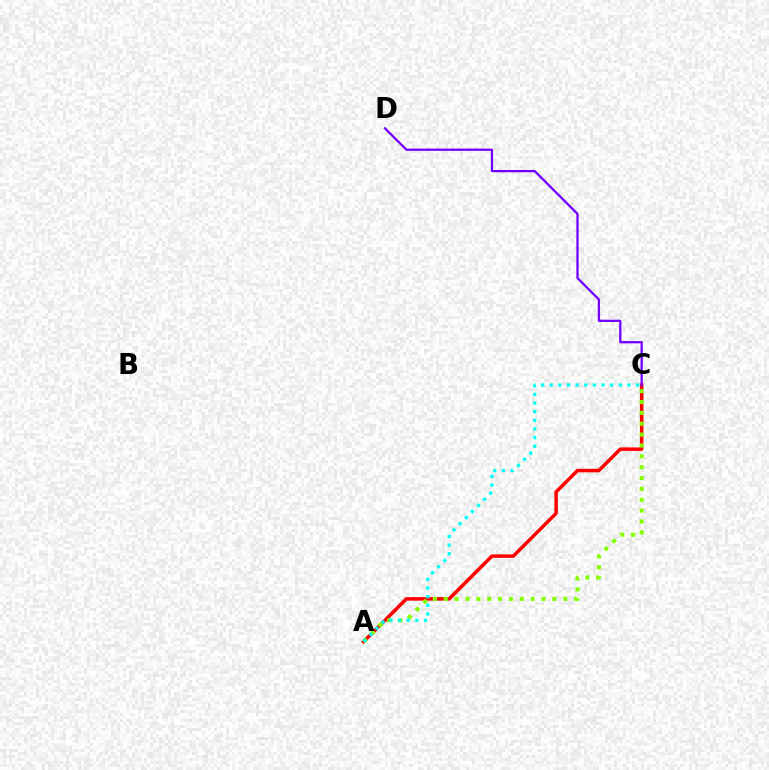{('A', 'C'): [{'color': '#ff0000', 'line_style': 'solid', 'thickness': 2.52}, {'color': '#84ff00', 'line_style': 'dotted', 'thickness': 2.95}, {'color': '#00fff6', 'line_style': 'dotted', 'thickness': 2.35}], ('C', 'D'): [{'color': '#7200ff', 'line_style': 'solid', 'thickness': 1.63}]}